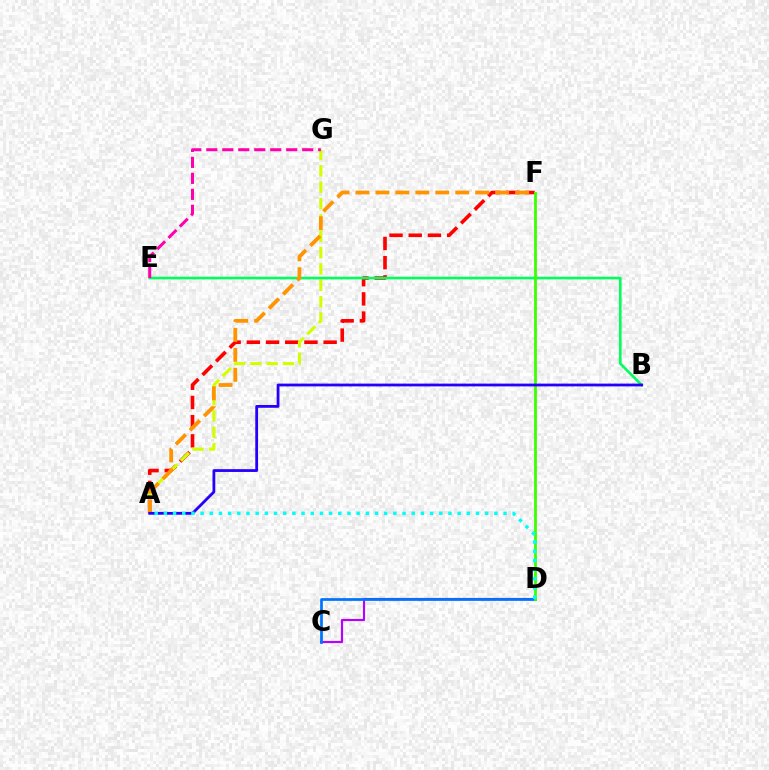{('A', 'F'): [{'color': '#ff0000', 'line_style': 'dashed', 'thickness': 2.61}, {'color': '#ff9400', 'line_style': 'dashed', 'thickness': 2.71}], ('B', 'E'): [{'color': '#00ff5c', 'line_style': 'solid', 'thickness': 1.89}], ('C', 'D'): [{'color': '#b900ff', 'line_style': 'solid', 'thickness': 1.54}, {'color': '#0074ff', 'line_style': 'solid', 'thickness': 1.97}], ('A', 'G'): [{'color': '#d1ff00', 'line_style': 'dashed', 'thickness': 2.22}], ('D', 'F'): [{'color': '#3dff00', 'line_style': 'solid', 'thickness': 2.01}], ('E', 'G'): [{'color': '#ff00ac', 'line_style': 'dashed', 'thickness': 2.17}], ('A', 'B'): [{'color': '#2500ff', 'line_style': 'solid', 'thickness': 2.01}], ('A', 'D'): [{'color': '#00fff6', 'line_style': 'dotted', 'thickness': 2.49}]}